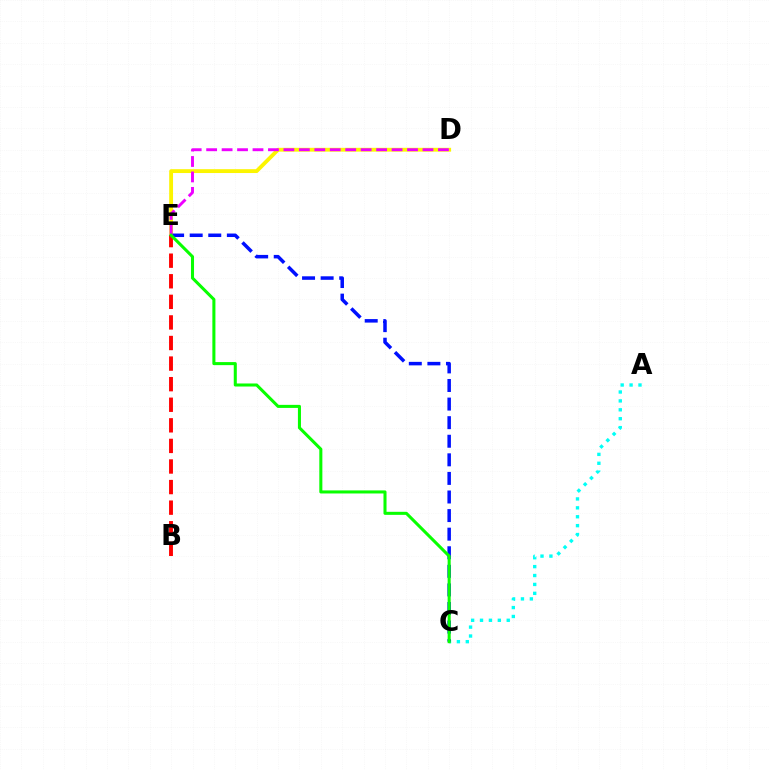{('A', 'C'): [{'color': '#00fff6', 'line_style': 'dotted', 'thickness': 2.42}], ('D', 'E'): [{'color': '#fcf500', 'line_style': 'solid', 'thickness': 2.77}, {'color': '#ee00ff', 'line_style': 'dashed', 'thickness': 2.1}], ('B', 'E'): [{'color': '#ff0000', 'line_style': 'dashed', 'thickness': 2.8}], ('C', 'E'): [{'color': '#0010ff', 'line_style': 'dashed', 'thickness': 2.52}, {'color': '#08ff00', 'line_style': 'solid', 'thickness': 2.2}]}